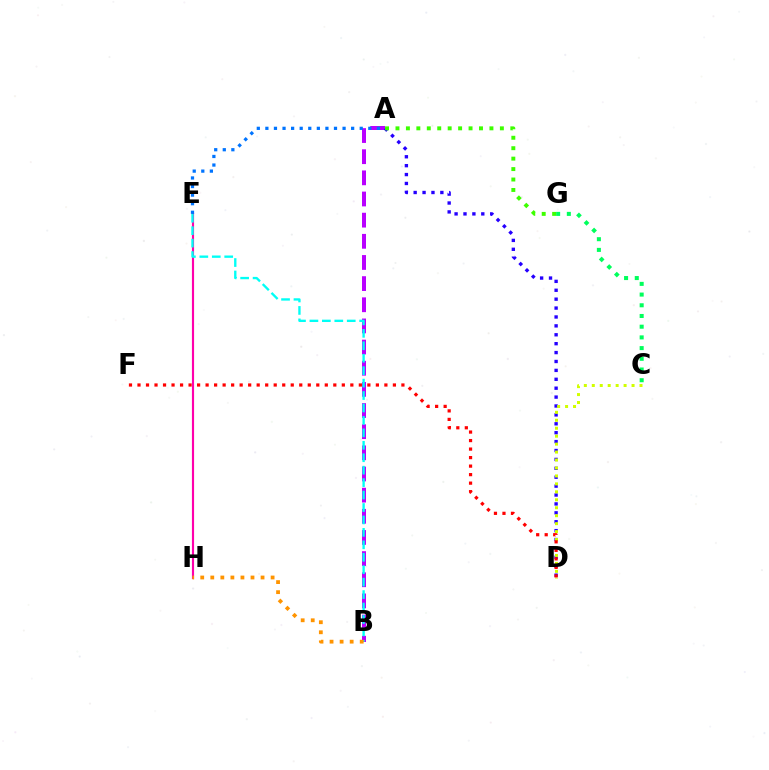{('A', 'B'): [{'color': '#b900ff', 'line_style': 'dashed', 'thickness': 2.87}], ('A', 'D'): [{'color': '#2500ff', 'line_style': 'dotted', 'thickness': 2.42}], ('E', 'H'): [{'color': '#ff00ac', 'line_style': 'solid', 'thickness': 1.55}], ('C', 'G'): [{'color': '#00ff5c', 'line_style': 'dotted', 'thickness': 2.91}], ('B', 'E'): [{'color': '#00fff6', 'line_style': 'dashed', 'thickness': 1.69}], ('A', 'E'): [{'color': '#0074ff', 'line_style': 'dotted', 'thickness': 2.33}], ('B', 'H'): [{'color': '#ff9400', 'line_style': 'dotted', 'thickness': 2.73}], ('C', 'D'): [{'color': '#d1ff00', 'line_style': 'dotted', 'thickness': 2.16}], ('A', 'G'): [{'color': '#3dff00', 'line_style': 'dotted', 'thickness': 2.84}], ('D', 'F'): [{'color': '#ff0000', 'line_style': 'dotted', 'thickness': 2.31}]}